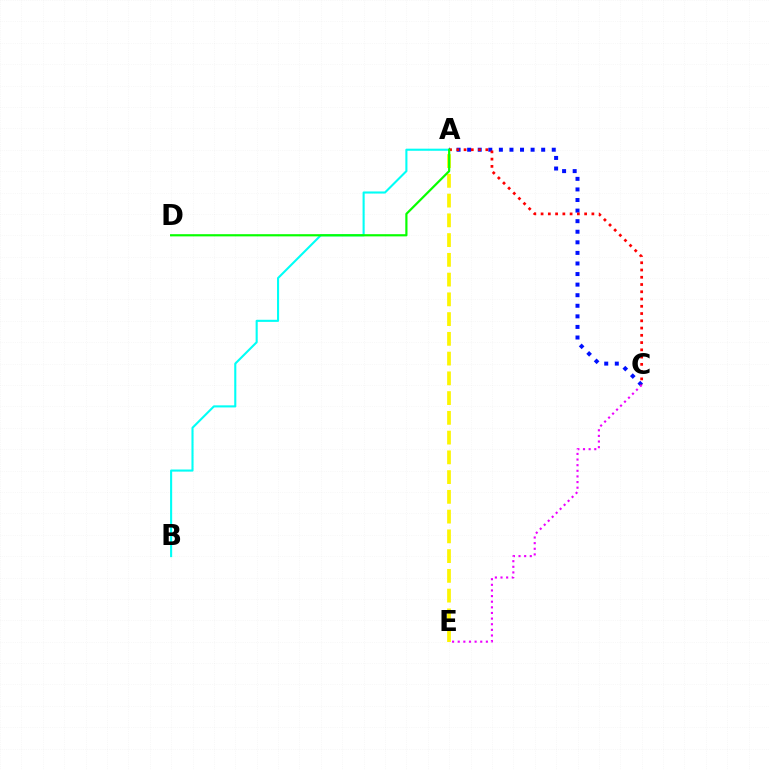{('A', 'C'): [{'color': '#0010ff', 'line_style': 'dotted', 'thickness': 2.87}, {'color': '#ff0000', 'line_style': 'dotted', 'thickness': 1.97}], ('C', 'E'): [{'color': '#ee00ff', 'line_style': 'dotted', 'thickness': 1.53}], ('A', 'E'): [{'color': '#fcf500', 'line_style': 'dashed', 'thickness': 2.68}], ('A', 'B'): [{'color': '#00fff6', 'line_style': 'solid', 'thickness': 1.51}], ('A', 'D'): [{'color': '#08ff00', 'line_style': 'solid', 'thickness': 1.58}]}